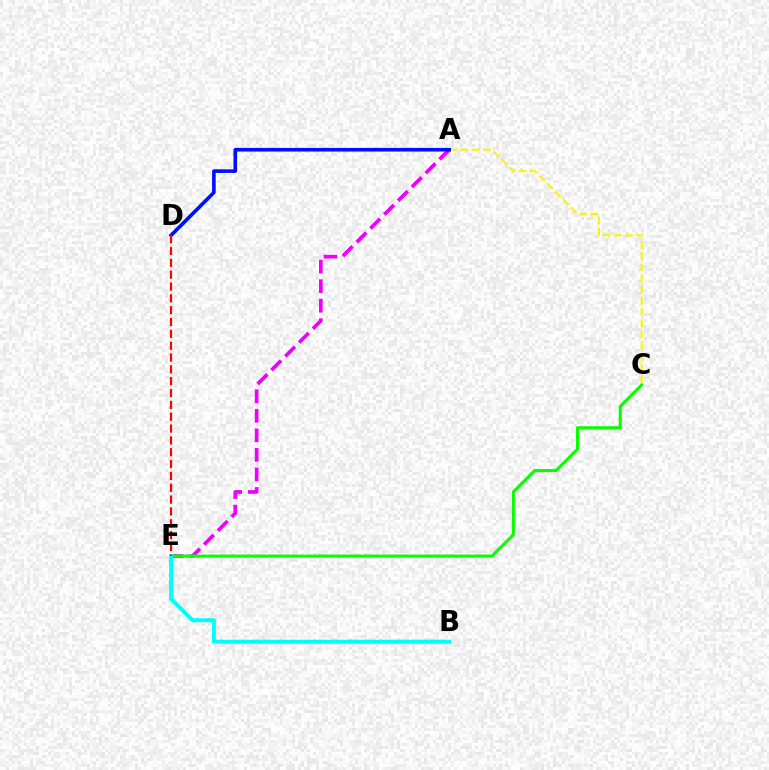{('A', 'E'): [{'color': '#ee00ff', 'line_style': 'dashed', 'thickness': 2.65}], ('A', 'C'): [{'color': '#fcf500', 'line_style': 'dashed', 'thickness': 1.52}], ('C', 'E'): [{'color': '#08ff00', 'line_style': 'solid', 'thickness': 2.22}], ('A', 'D'): [{'color': '#0010ff', 'line_style': 'solid', 'thickness': 2.61}], ('B', 'E'): [{'color': '#00fff6', 'line_style': 'solid', 'thickness': 2.84}], ('D', 'E'): [{'color': '#ff0000', 'line_style': 'dashed', 'thickness': 1.61}]}